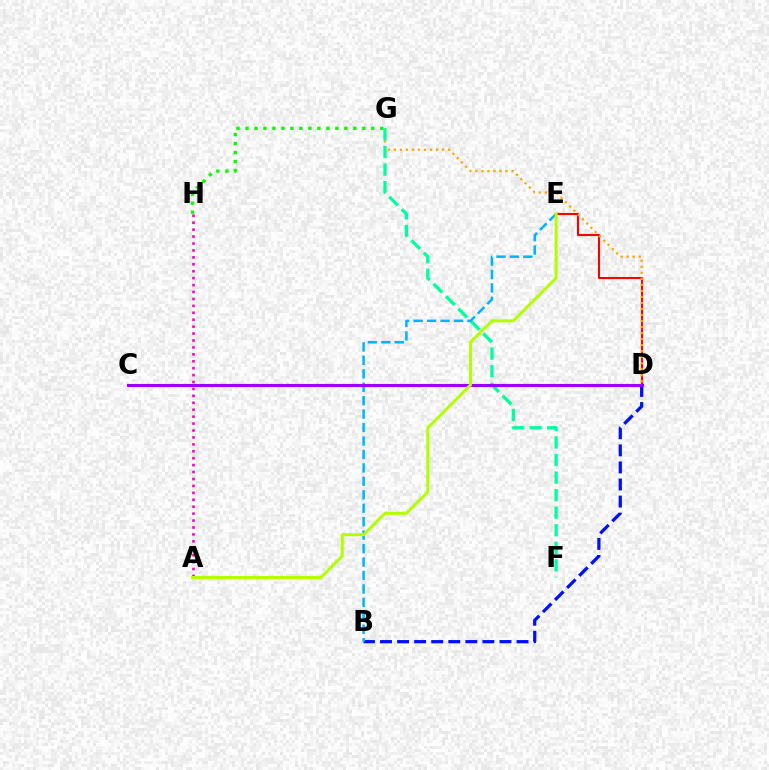{('D', 'E'): [{'color': '#ff0000', 'line_style': 'solid', 'thickness': 1.52}], ('B', 'D'): [{'color': '#0010ff', 'line_style': 'dashed', 'thickness': 2.32}], ('G', 'H'): [{'color': '#08ff00', 'line_style': 'dotted', 'thickness': 2.44}], ('D', 'G'): [{'color': '#ffa500', 'line_style': 'dotted', 'thickness': 1.64}], ('F', 'G'): [{'color': '#00ff9d', 'line_style': 'dashed', 'thickness': 2.39}], ('B', 'E'): [{'color': '#00b5ff', 'line_style': 'dashed', 'thickness': 1.83}], ('A', 'H'): [{'color': '#ff00bd', 'line_style': 'dotted', 'thickness': 1.88}], ('C', 'D'): [{'color': '#9b00ff', 'line_style': 'solid', 'thickness': 2.23}], ('A', 'E'): [{'color': '#b3ff00', 'line_style': 'solid', 'thickness': 2.17}]}